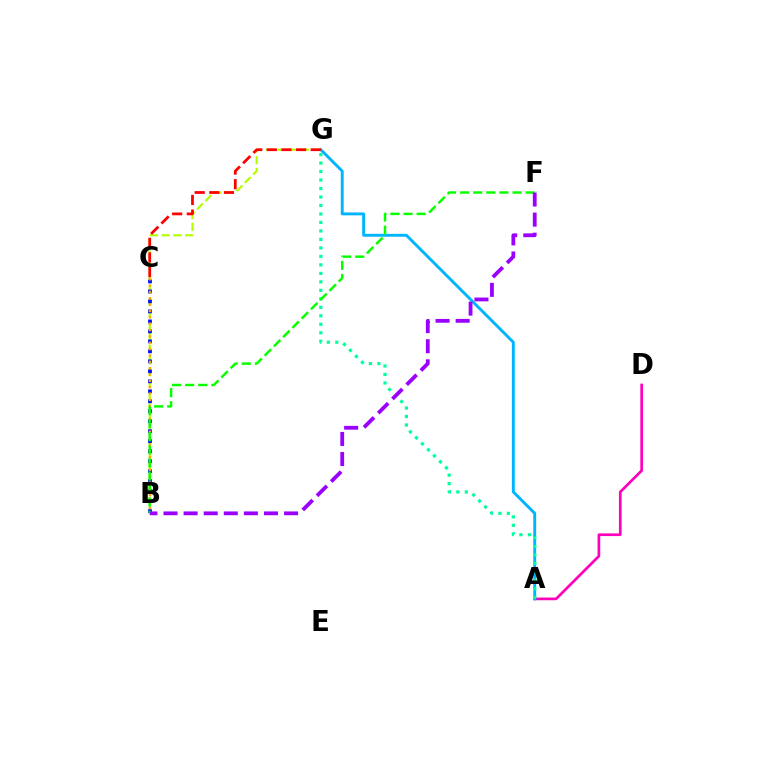{('B', 'G'): [{'color': '#b3ff00', 'line_style': 'dashed', 'thickness': 1.6}], ('B', 'C'): [{'color': '#0010ff', 'line_style': 'dotted', 'thickness': 2.71}, {'color': '#ffa500', 'line_style': 'dotted', 'thickness': 1.73}], ('A', 'D'): [{'color': '#ff00bd', 'line_style': 'solid', 'thickness': 1.93}], ('A', 'G'): [{'color': '#00b5ff', 'line_style': 'solid', 'thickness': 2.09}, {'color': '#00ff9d', 'line_style': 'dotted', 'thickness': 2.31}], ('B', 'F'): [{'color': '#08ff00', 'line_style': 'dashed', 'thickness': 1.78}, {'color': '#9b00ff', 'line_style': 'dashed', 'thickness': 2.73}], ('C', 'G'): [{'color': '#ff0000', 'line_style': 'dashed', 'thickness': 1.99}]}